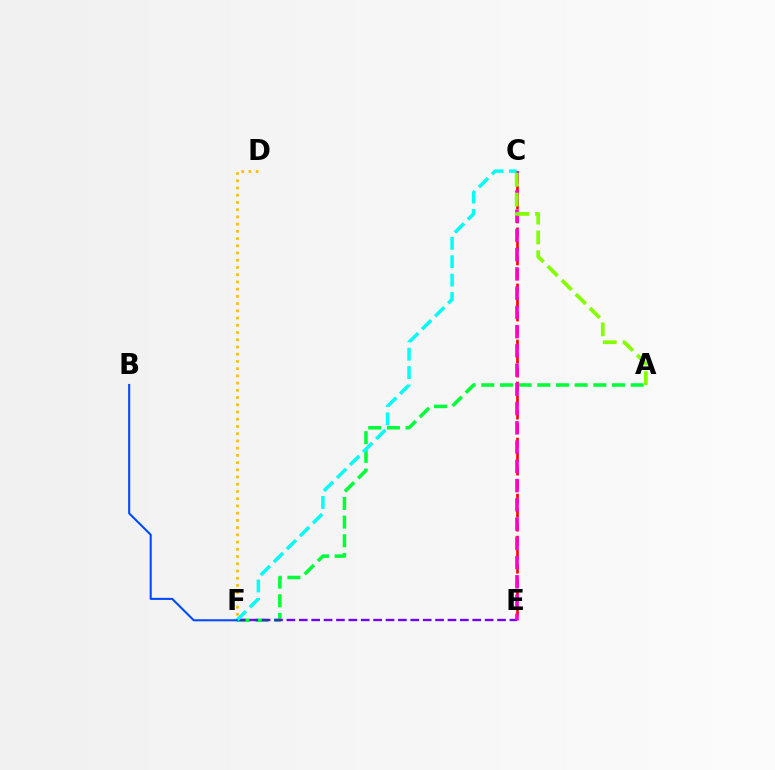{('C', 'E'): [{'color': '#ff0000', 'line_style': 'dashed', 'thickness': 1.9}, {'color': '#ff00cf', 'line_style': 'dashed', 'thickness': 2.61}], ('D', 'F'): [{'color': '#ffbd00', 'line_style': 'dotted', 'thickness': 1.96}], ('A', 'F'): [{'color': '#00ff39', 'line_style': 'dashed', 'thickness': 2.54}], ('E', 'F'): [{'color': '#7200ff', 'line_style': 'dashed', 'thickness': 1.68}], ('C', 'F'): [{'color': '#00fff6', 'line_style': 'dashed', 'thickness': 2.5}], ('A', 'C'): [{'color': '#84ff00', 'line_style': 'dashed', 'thickness': 2.69}], ('B', 'F'): [{'color': '#004bff', 'line_style': 'solid', 'thickness': 1.5}]}